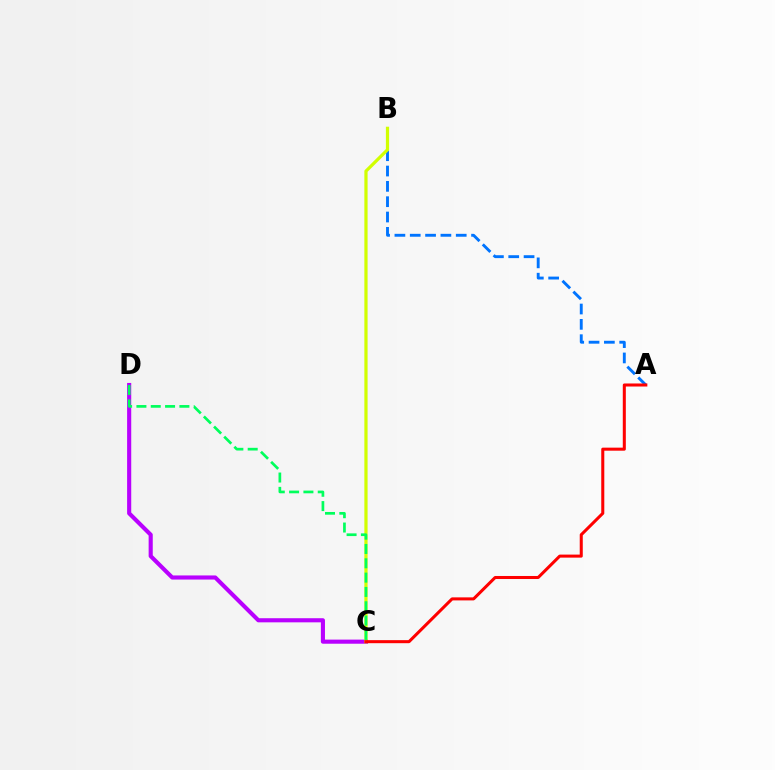{('C', 'D'): [{'color': '#b900ff', 'line_style': 'solid', 'thickness': 2.96}, {'color': '#00ff5c', 'line_style': 'dashed', 'thickness': 1.95}], ('A', 'B'): [{'color': '#0074ff', 'line_style': 'dashed', 'thickness': 2.08}], ('B', 'C'): [{'color': '#d1ff00', 'line_style': 'solid', 'thickness': 2.32}], ('A', 'C'): [{'color': '#ff0000', 'line_style': 'solid', 'thickness': 2.19}]}